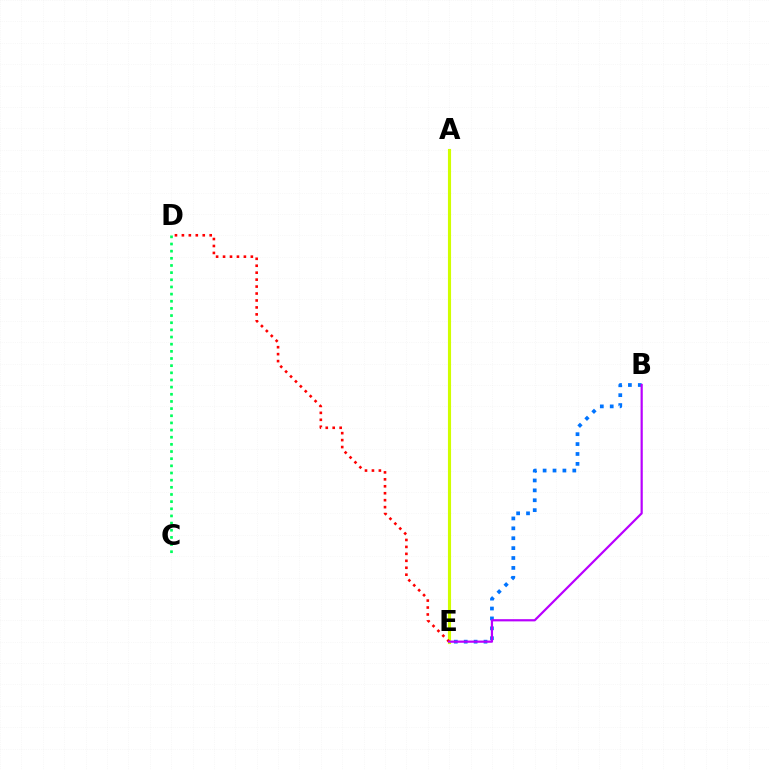{('A', 'E'): [{'color': '#d1ff00', 'line_style': 'solid', 'thickness': 2.25}], ('B', 'E'): [{'color': '#0074ff', 'line_style': 'dotted', 'thickness': 2.69}, {'color': '#b900ff', 'line_style': 'solid', 'thickness': 1.59}], ('D', 'E'): [{'color': '#ff0000', 'line_style': 'dotted', 'thickness': 1.89}], ('C', 'D'): [{'color': '#00ff5c', 'line_style': 'dotted', 'thickness': 1.94}]}